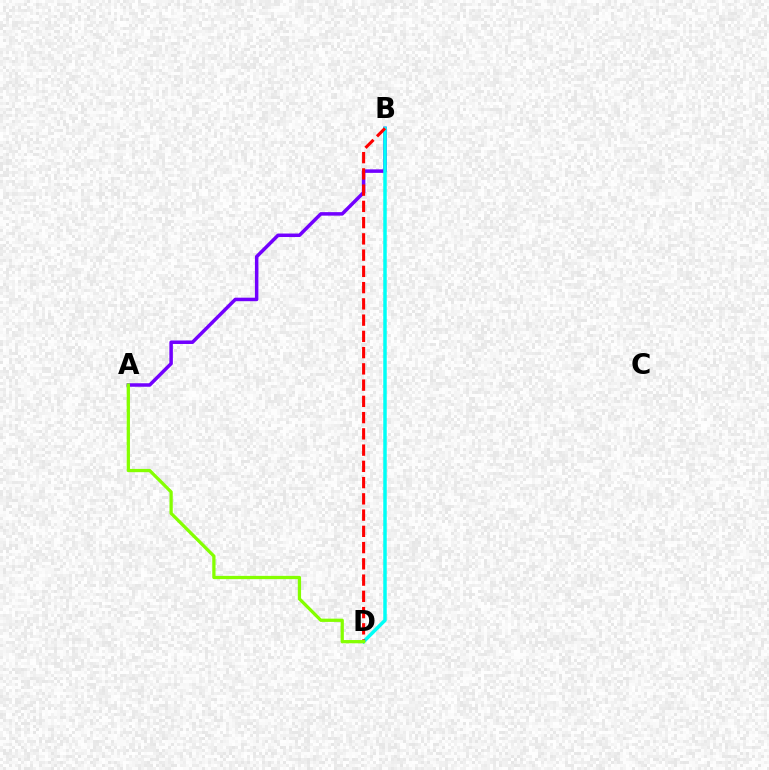{('A', 'B'): [{'color': '#7200ff', 'line_style': 'solid', 'thickness': 2.52}], ('B', 'D'): [{'color': '#00fff6', 'line_style': 'solid', 'thickness': 2.51}, {'color': '#ff0000', 'line_style': 'dashed', 'thickness': 2.21}], ('A', 'D'): [{'color': '#84ff00', 'line_style': 'solid', 'thickness': 2.35}]}